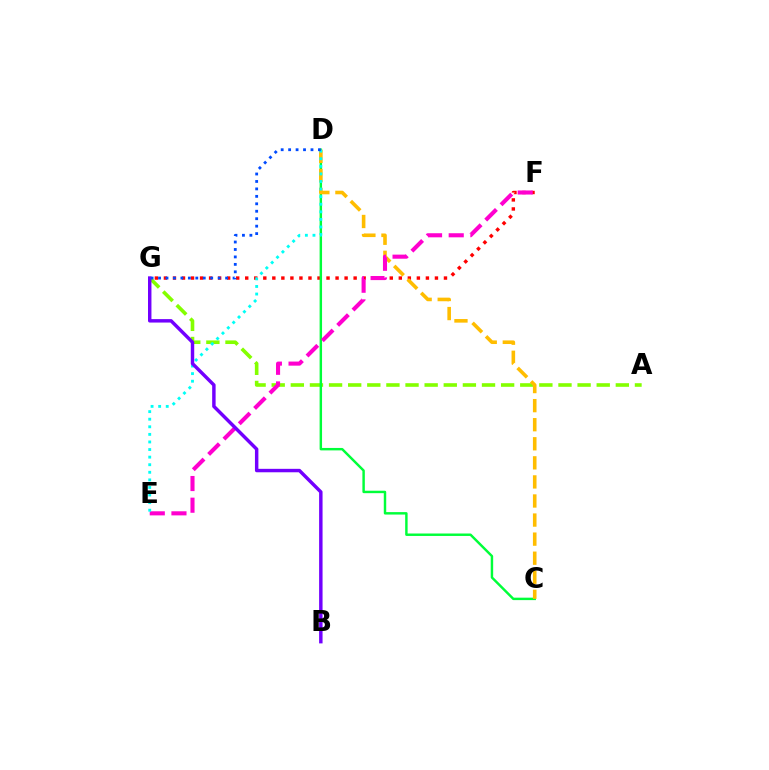{('A', 'G'): [{'color': '#84ff00', 'line_style': 'dashed', 'thickness': 2.6}], ('F', 'G'): [{'color': '#ff0000', 'line_style': 'dotted', 'thickness': 2.45}], ('C', 'D'): [{'color': '#00ff39', 'line_style': 'solid', 'thickness': 1.76}, {'color': '#ffbd00', 'line_style': 'dashed', 'thickness': 2.59}], ('E', 'F'): [{'color': '#ff00cf', 'line_style': 'dashed', 'thickness': 2.94}], ('D', 'E'): [{'color': '#00fff6', 'line_style': 'dotted', 'thickness': 2.06}], ('B', 'G'): [{'color': '#7200ff', 'line_style': 'solid', 'thickness': 2.48}], ('D', 'G'): [{'color': '#004bff', 'line_style': 'dotted', 'thickness': 2.02}]}